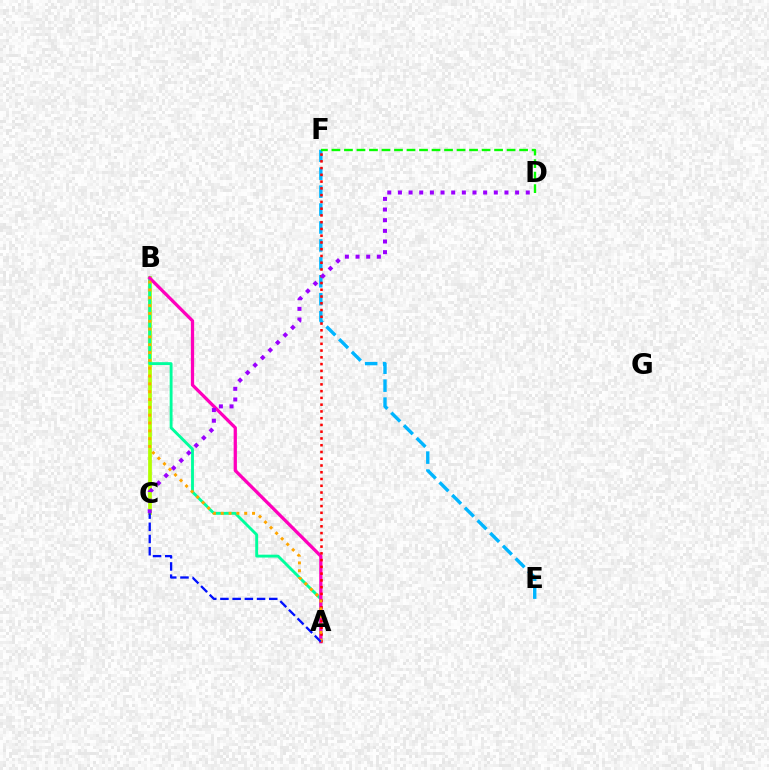{('E', 'F'): [{'color': '#00b5ff', 'line_style': 'dashed', 'thickness': 2.44}], ('B', 'C'): [{'color': '#b3ff00', 'line_style': 'solid', 'thickness': 2.68}], ('D', 'F'): [{'color': '#08ff00', 'line_style': 'dashed', 'thickness': 1.7}], ('A', 'B'): [{'color': '#00ff9d', 'line_style': 'solid', 'thickness': 2.06}, {'color': '#ff00bd', 'line_style': 'solid', 'thickness': 2.35}, {'color': '#ffa500', 'line_style': 'dotted', 'thickness': 2.13}], ('A', 'F'): [{'color': '#ff0000', 'line_style': 'dotted', 'thickness': 1.84}], ('C', 'D'): [{'color': '#9b00ff', 'line_style': 'dotted', 'thickness': 2.89}], ('A', 'C'): [{'color': '#0010ff', 'line_style': 'dashed', 'thickness': 1.66}]}